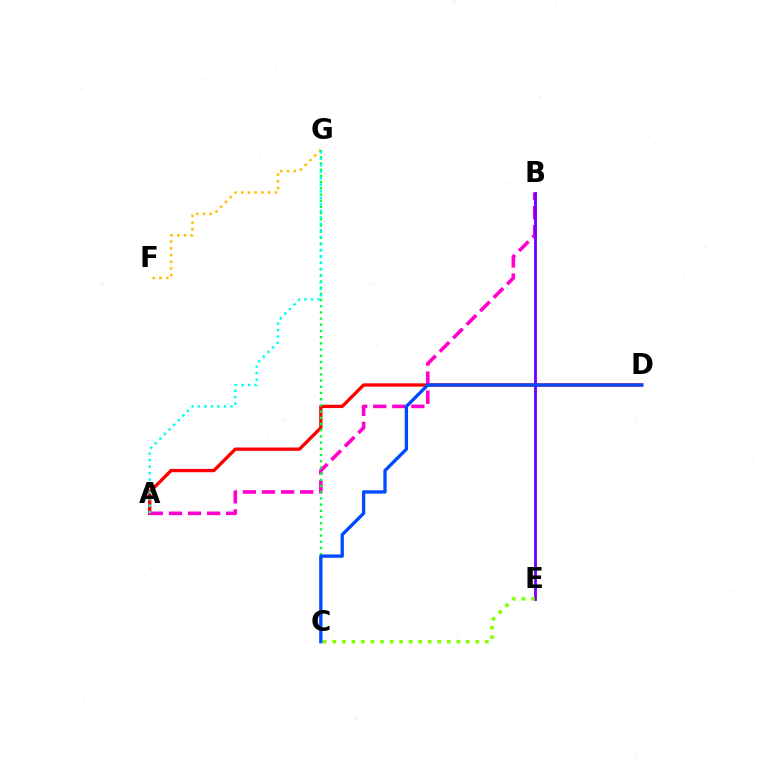{('A', 'D'): [{'color': '#ff0000', 'line_style': 'solid', 'thickness': 2.39}], ('A', 'B'): [{'color': '#ff00cf', 'line_style': 'dashed', 'thickness': 2.59}], ('B', 'E'): [{'color': '#7200ff', 'line_style': 'solid', 'thickness': 2.04}], ('F', 'G'): [{'color': '#ffbd00', 'line_style': 'dotted', 'thickness': 1.83}], ('C', 'E'): [{'color': '#84ff00', 'line_style': 'dotted', 'thickness': 2.59}], ('C', 'G'): [{'color': '#00ff39', 'line_style': 'dotted', 'thickness': 1.68}], ('C', 'D'): [{'color': '#004bff', 'line_style': 'solid', 'thickness': 2.39}], ('A', 'G'): [{'color': '#00fff6', 'line_style': 'dotted', 'thickness': 1.76}]}